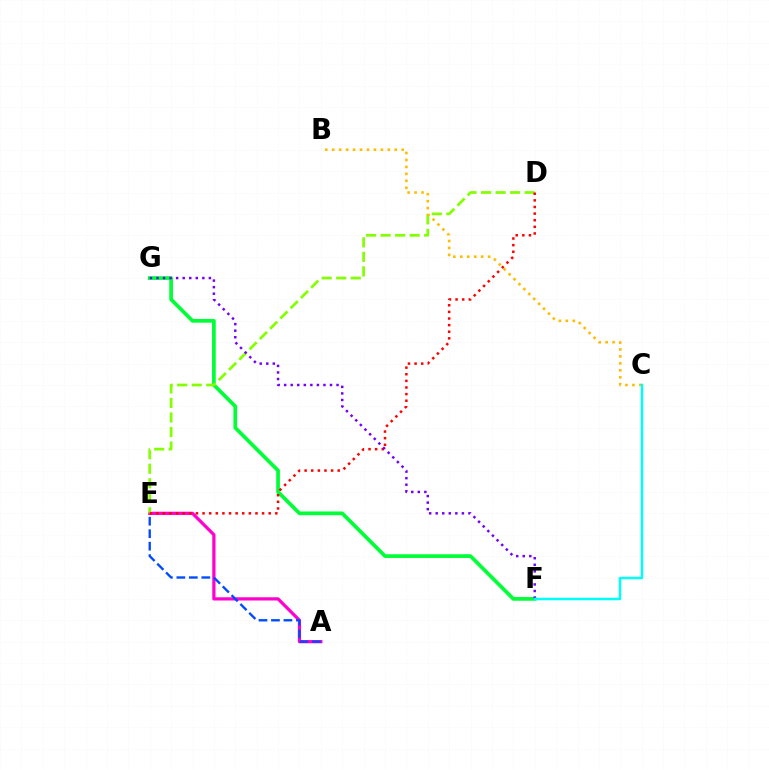{('F', 'G'): [{'color': '#00ff39', 'line_style': 'solid', 'thickness': 2.68}, {'color': '#7200ff', 'line_style': 'dotted', 'thickness': 1.78}], ('A', 'E'): [{'color': '#ff00cf', 'line_style': 'solid', 'thickness': 2.32}, {'color': '#004bff', 'line_style': 'dashed', 'thickness': 1.7}], ('D', 'E'): [{'color': '#84ff00', 'line_style': 'dashed', 'thickness': 1.97}, {'color': '#ff0000', 'line_style': 'dotted', 'thickness': 1.8}], ('B', 'C'): [{'color': '#ffbd00', 'line_style': 'dotted', 'thickness': 1.89}], ('C', 'F'): [{'color': '#00fff6', 'line_style': 'solid', 'thickness': 1.79}]}